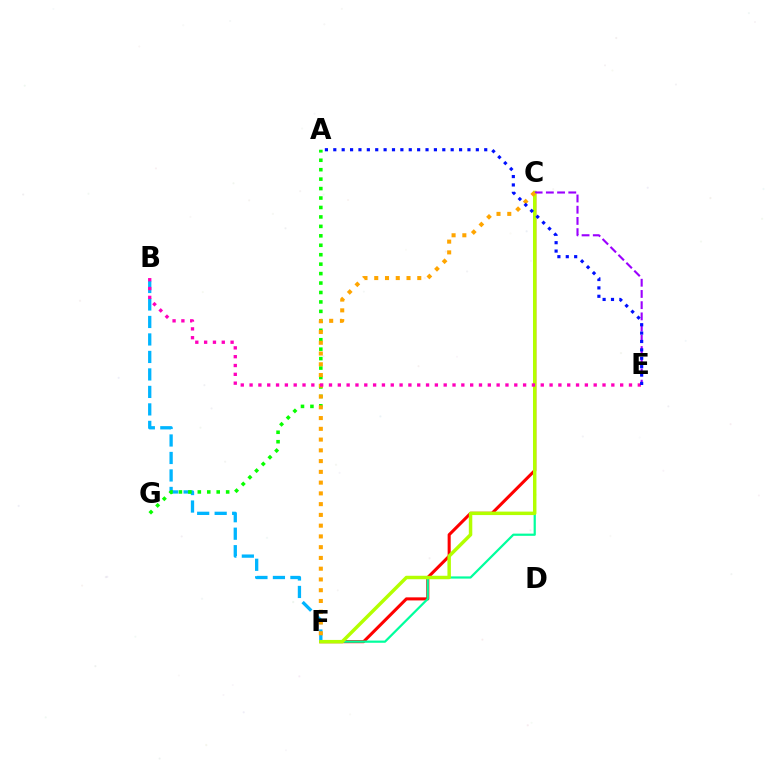{('C', 'F'): [{'color': '#ff0000', 'line_style': 'solid', 'thickness': 2.21}, {'color': '#00ff9d', 'line_style': 'solid', 'thickness': 1.59}, {'color': '#b3ff00', 'line_style': 'solid', 'thickness': 2.5}, {'color': '#ffa500', 'line_style': 'dotted', 'thickness': 2.92}], ('B', 'F'): [{'color': '#00b5ff', 'line_style': 'dashed', 'thickness': 2.38}], ('C', 'E'): [{'color': '#9b00ff', 'line_style': 'dashed', 'thickness': 1.52}], ('A', 'G'): [{'color': '#08ff00', 'line_style': 'dotted', 'thickness': 2.57}], ('B', 'E'): [{'color': '#ff00bd', 'line_style': 'dotted', 'thickness': 2.4}], ('A', 'E'): [{'color': '#0010ff', 'line_style': 'dotted', 'thickness': 2.28}]}